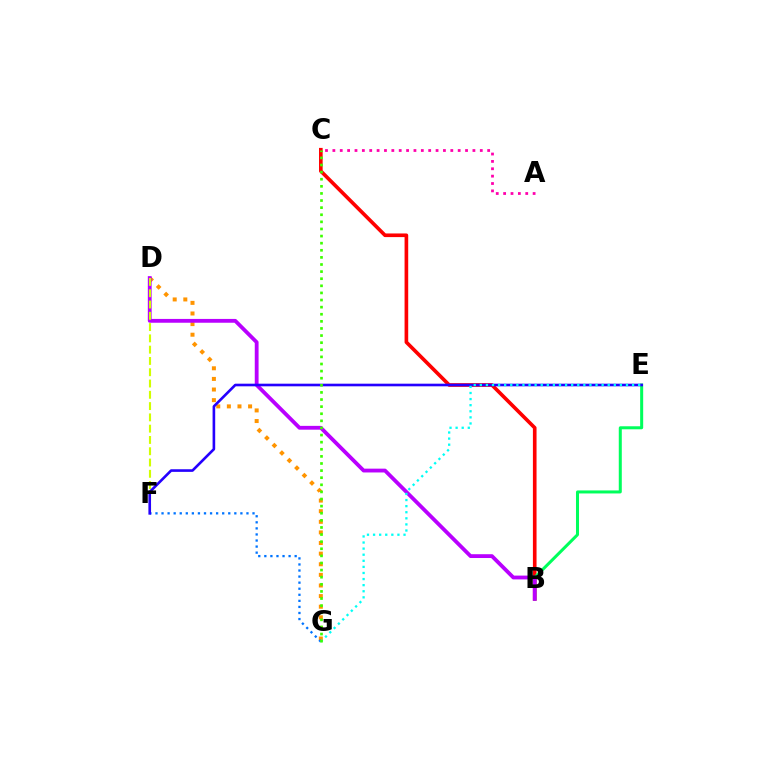{('B', 'C'): [{'color': '#ff0000', 'line_style': 'solid', 'thickness': 2.62}], ('D', 'G'): [{'color': '#ff9400', 'line_style': 'dotted', 'thickness': 2.88}], ('F', 'G'): [{'color': '#0074ff', 'line_style': 'dotted', 'thickness': 1.65}], ('B', 'E'): [{'color': '#00ff5c', 'line_style': 'solid', 'thickness': 2.17}], ('A', 'C'): [{'color': '#ff00ac', 'line_style': 'dotted', 'thickness': 2.0}], ('B', 'D'): [{'color': '#b900ff', 'line_style': 'solid', 'thickness': 2.74}], ('D', 'F'): [{'color': '#d1ff00', 'line_style': 'dashed', 'thickness': 1.53}], ('E', 'F'): [{'color': '#2500ff', 'line_style': 'solid', 'thickness': 1.89}], ('E', 'G'): [{'color': '#00fff6', 'line_style': 'dotted', 'thickness': 1.65}], ('C', 'G'): [{'color': '#3dff00', 'line_style': 'dotted', 'thickness': 1.93}]}